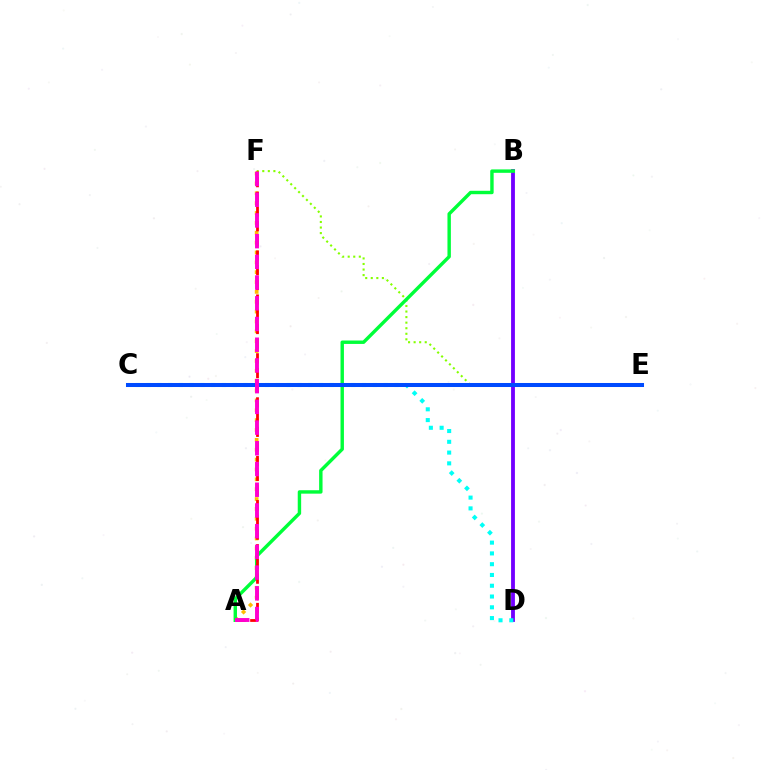{('B', 'D'): [{'color': '#7200ff', 'line_style': 'solid', 'thickness': 2.76}], ('C', 'D'): [{'color': '#00fff6', 'line_style': 'dotted', 'thickness': 2.93}], ('E', 'F'): [{'color': '#84ff00', 'line_style': 'dotted', 'thickness': 1.51}], ('A', 'F'): [{'color': '#ffbd00', 'line_style': 'dotted', 'thickness': 2.68}, {'color': '#ff0000', 'line_style': 'dashed', 'thickness': 1.99}, {'color': '#ff00cf', 'line_style': 'dashed', 'thickness': 2.81}], ('A', 'B'): [{'color': '#00ff39', 'line_style': 'solid', 'thickness': 2.46}], ('C', 'E'): [{'color': '#004bff', 'line_style': 'solid', 'thickness': 2.9}]}